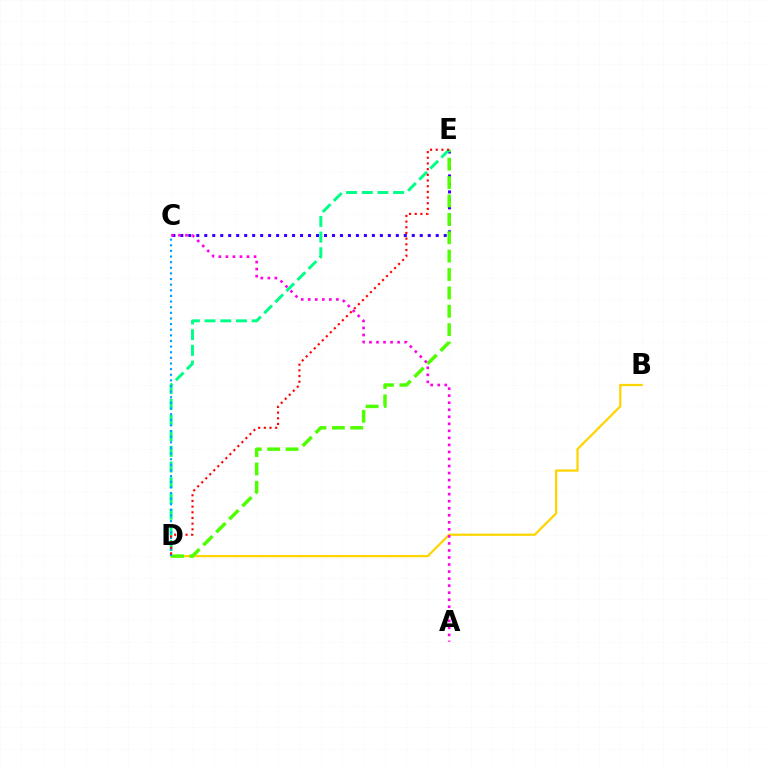{('B', 'D'): [{'color': '#ffd500', 'line_style': 'solid', 'thickness': 1.62}], ('C', 'E'): [{'color': '#3700ff', 'line_style': 'dotted', 'thickness': 2.17}], ('D', 'E'): [{'color': '#4fff00', 'line_style': 'dashed', 'thickness': 2.5}, {'color': '#00ff86', 'line_style': 'dashed', 'thickness': 2.13}, {'color': '#ff0000', 'line_style': 'dotted', 'thickness': 1.54}], ('C', 'D'): [{'color': '#009eff', 'line_style': 'dotted', 'thickness': 1.53}], ('A', 'C'): [{'color': '#ff00ed', 'line_style': 'dotted', 'thickness': 1.91}]}